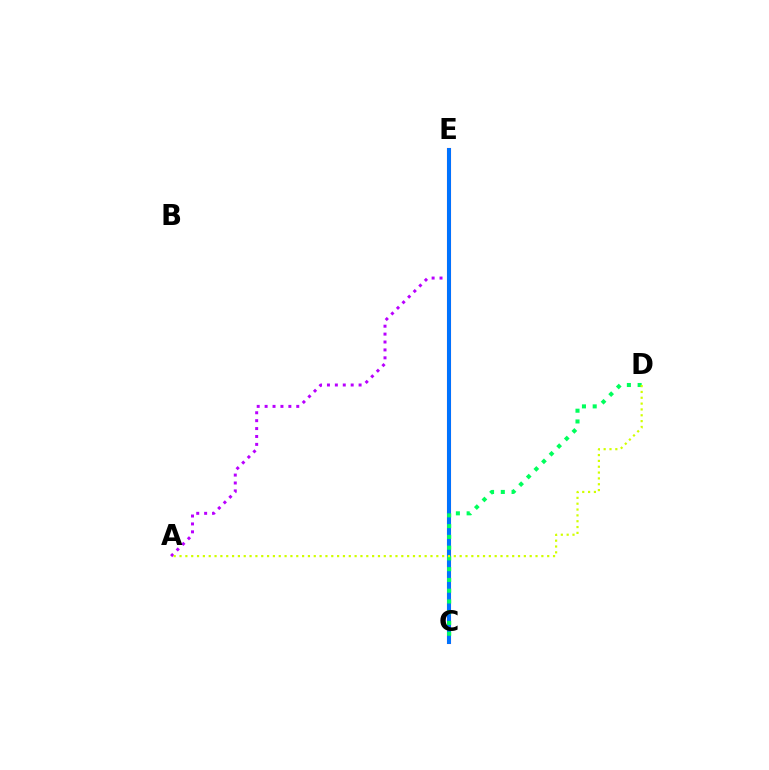{('C', 'E'): [{'color': '#ff0000', 'line_style': 'solid', 'thickness': 2.94}, {'color': '#0074ff', 'line_style': 'solid', 'thickness': 2.86}], ('A', 'E'): [{'color': '#b900ff', 'line_style': 'dotted', 'thickness': 2.15}], ('C', 'D'): [{'color': '#00ff5c', 'line_style': 'dotted', 'thickness': 2.92}], ('A', 'D'): [{'color': '#d1ff00', 'line_style': 'dotted', 'thickness': 1.59}]}